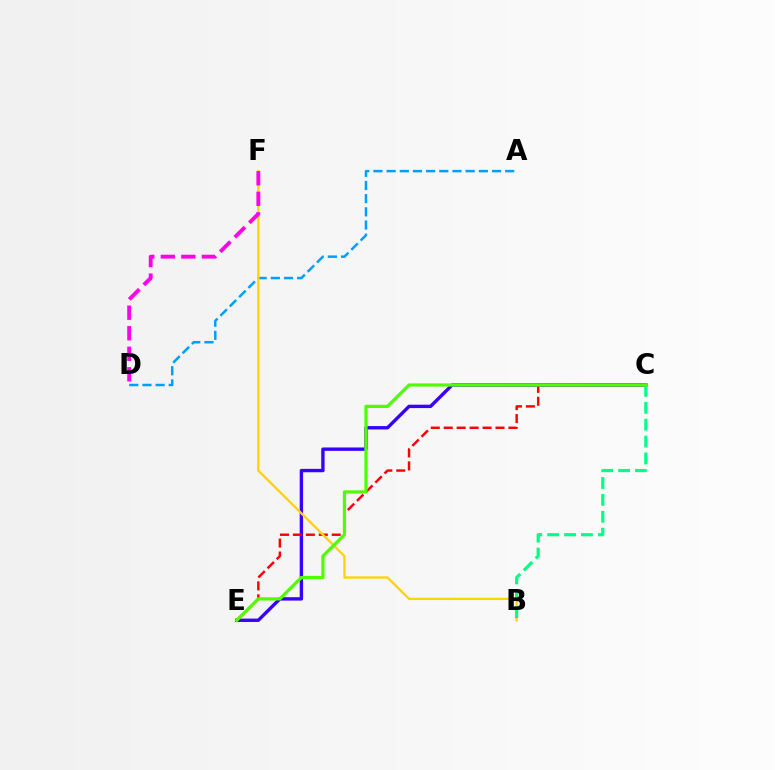{('C', 'E'): [{'color': '#3700ff', 'line_style': 'solid', 'thickness': 2.43}, {'color': '#ff0000', 'line_style': 'dashed', 'thickness': 1.76}, {'color': '#4fff00', 'line_style': 'solid', 'thickness': 2.3}], ('A', 'D'): [{'color': '#009eff', 'line_style': 'dashed', 'thickness': 1.79}], ('B', 'F'): [{'color': '#ffd500', 'line_style': 'solid', 'thickness': 1.68}], ('D', 'F'): [{'color': '#ff00ed', 'line_style': 'dashed', 'thickness': 2.79}], ('B', 'C'): [{'color': '#00ff86', 'line_style': 'dashed', 'thickness': 2.29}]}